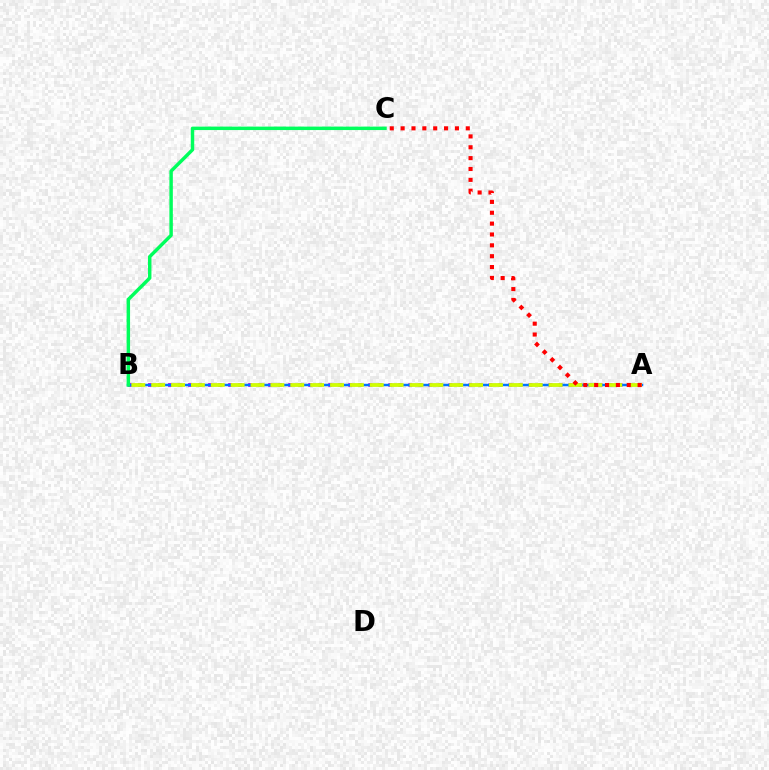{('A', 'B'): [{'color': '#b900ff', 'line_style': 'dotted', 'thickness': 2.72}, {'color': '#0074ff', 'line_style': 'solid', 'thickness': 1.76}, {'color': '#d1ff00', 'line_style': 'dashed', 'thickness': 2.7}], ('B', 'C'): [{'color': '#00ff5c', 'line_style': 'solid', 'thickness': 2.48}], ('A', 'C'): [{'color': '#ff0000', 'line_style': 'dotted', 'thickness': 2.95}]}